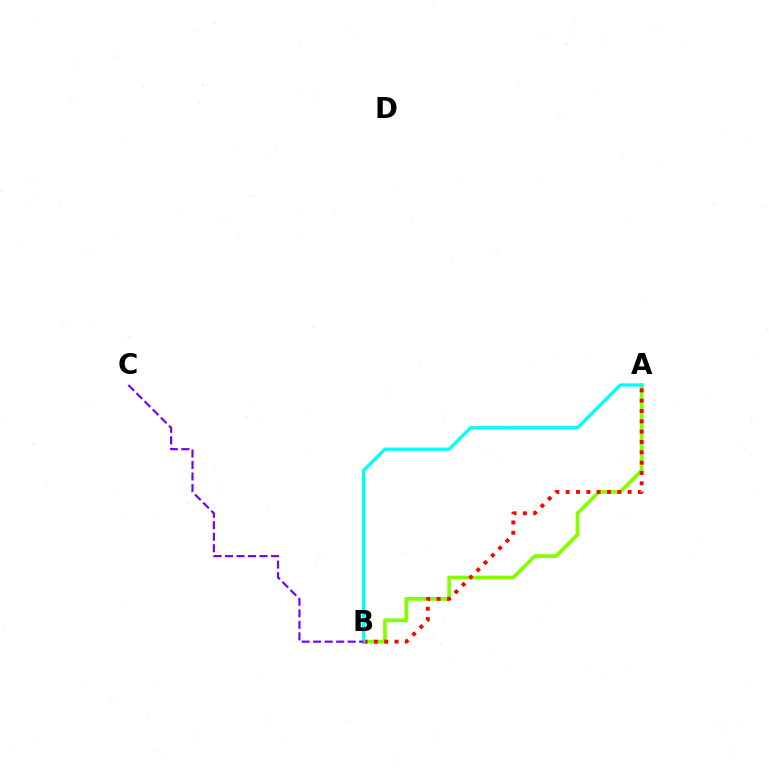{('A', 'B'): [{'color': '#84ff00', 'line_style': 'solid', 'thickness': 2.69}, {'color': '#ff0000', 'line_style': 'dotted', 'thickness': 2.81}, {'color': '#00fff6', 'line_style': 'solid', 'thickness': 2.37}], ('B', 'C'): [{'color': '#7200ff', 'line_style': 'dashed', 'thickness': 1.56}]}